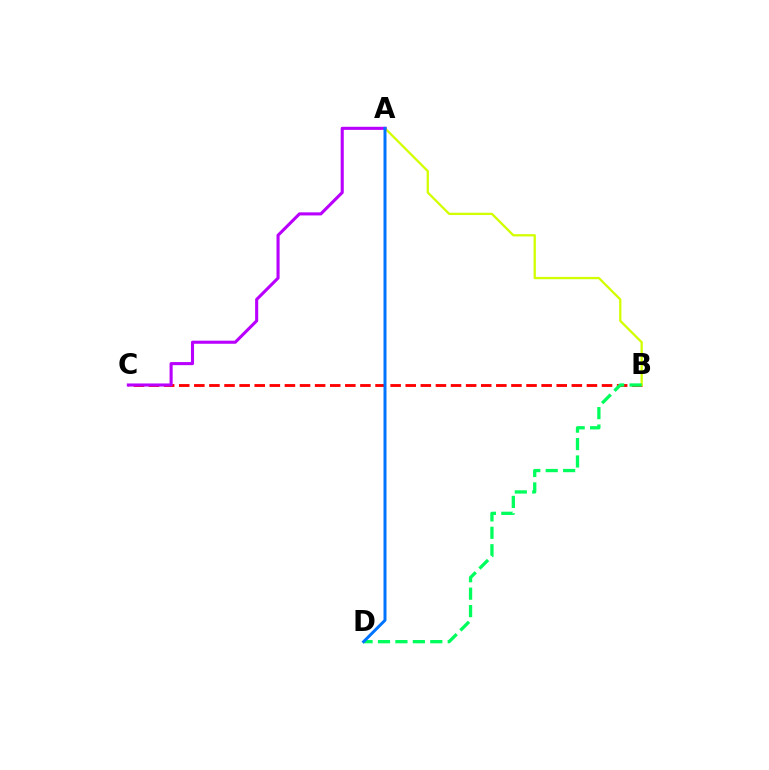{('B', 'C'): [{'color': '#ff0000', 'line_style': 'dashed', 'thickness': 2.05}], ('A', 'B'): [{'color': '#d1ff00', 'line_style': 'solid', 'thickness': 1.65}], ('A', 'C'): [{'color': '#b900ff', 'line_style': 'solid', 'thickness': 2.22}], ('B', 'D'): [{'color': '#00ff5c', 'line_style': 'dashed', 'thickness': 2.37}], ('A', 'D'): [{'color': '#0074ff', 'line_style': 'solid', 'thickness': 2.14}]}